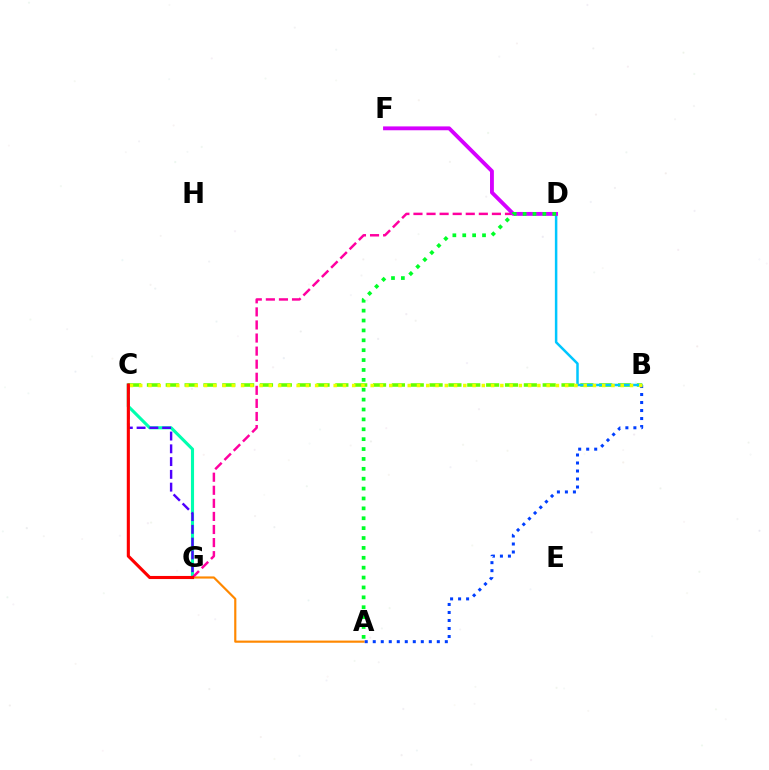{('C', 'G'): [{'color': '#00ffaf', 'line_style': 'solid', 'thickness': 2.23}, {'color': '#4f00ff', 'line_style': 'dashed', 'thickness': 1.73}, {'color': '#ff0000', 'line_style': 'solid', 'thickness': 2.24}], ('A', 'G'): [{'color': '#ff8800', 'line_style': 'solid', 'thickness': 1.56}], ('B', 'C'): [{'color': '#66ff00', 'line_style': 'dashed', 'thickness': 2.56}, {'color': '#eeff00', 'line_style': 'dotted', 'thickness': 2.52}], ('D', 'G'): [{'color': '#ff00a0', 'line_style': 'dashed', 'thickness': 1.78}], ('A', 'B'): [{'color': '#003fff', 'line_style': 'dotted', 'thickness': 2.18}], ('B', 'D'): [{'color': '#00c7ff', 'line_style': 'solid', 'thickness': 1.8}], ('D', 'F'): [{'color': '#d600ff', 'line_style': 'solid', 'thickness': 2.78}], ('A', 'D'): [{'color': '#00ff27', 'line_style': 'dotted', 'thickness': 2.69}]}